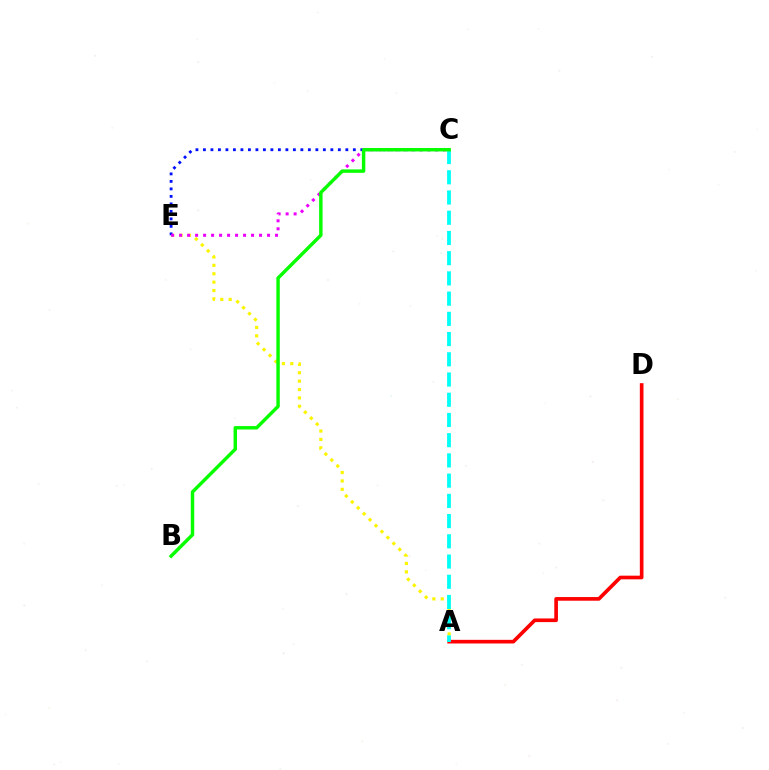{('A', 'E'): [{'color': '#fcf500', 'line_style': 'dotted', 'thickness': 2.28}], ('A', 'D'): [{'color': '#ff0000', 'line_style': 'solid', 'thickness': 2.63}], ('C', 'E'): [{'color': '#0010ff', 'line_style': 'dotted', 'thickness': 2.04}, {'color': '#ee00ff', 'line_style': 'dotted', 'thickness': 2.17}], ('A', 'C'): [{'color': '#00fff6', 'line_style': 'dashed', 'thickness': 2.75}], ('B', 'C'): [{'color': '#08ff00', 'line_style': 'solid', 'thickness': 2.47}]}